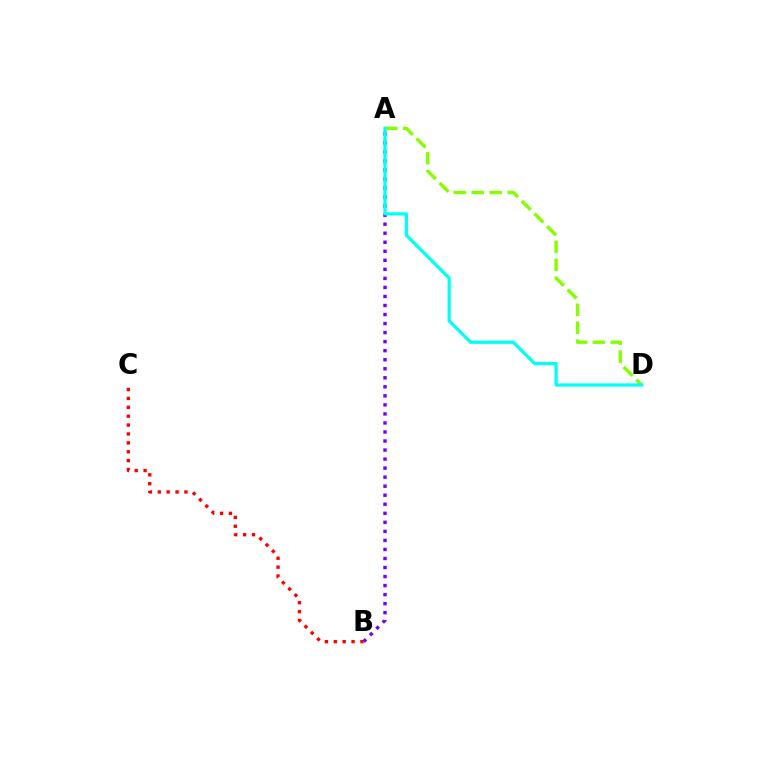{('B', 'C'): [{'color': '#ff0000', 'line_style': 'dotted', 'thickness': 2.42}], ('A', 'B'): [{'color': '#7200ff', 'line_style': 'dotted', 'thickness': 2.45}], ('A', 'D'): [{'color': '#84ff00', 'line_style': 'dashed', 'thickness': 2.44}, {'color': '#00fff6', 'line_style': 'solid', 'thickness': 2.34}]}